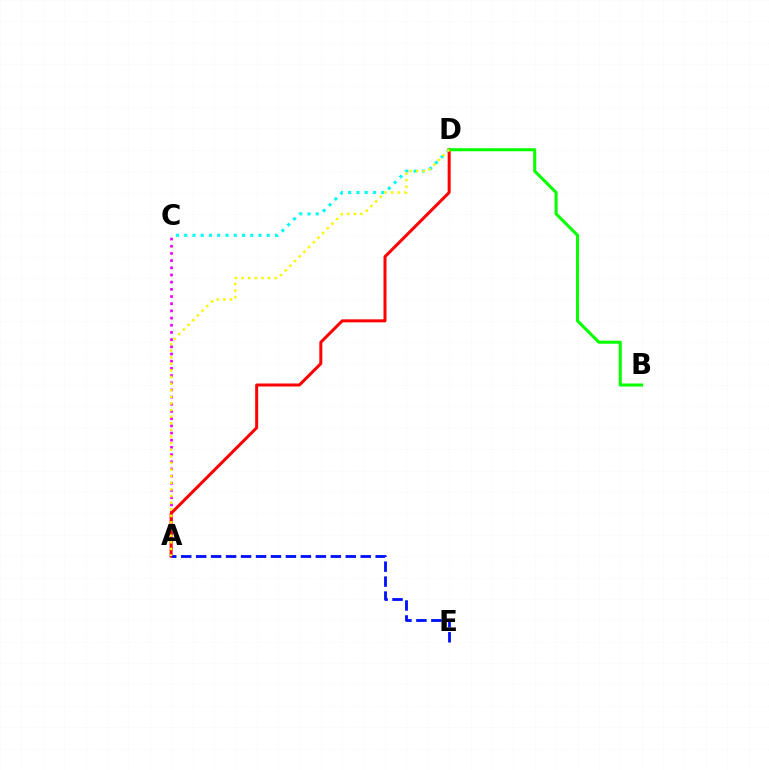{('C', 'D'): [{'color': '#00fff6', 'line_style': 'dotted', 'thickness': 2.24}], ('A', 'C'): [{'color': '#ee00ff', 'line_style': 'dotted', 'thickness': 1.95}], ('A', 'D'): [{'color': '#ff0000', 'line_style': 'solid', 'thickness': 2.16}, {'color': '#fcf500', 'line_style': 'dotted', 'thickness': 1.8}], ('B', 'D'): [{'color': '#08ff00', 'line_style': 'solid', 'thickness': 2.2}], ('A', 'E'): [{'color': '#0010ff', 'line_style': 'dashed', 'thickness': 2.03}]}